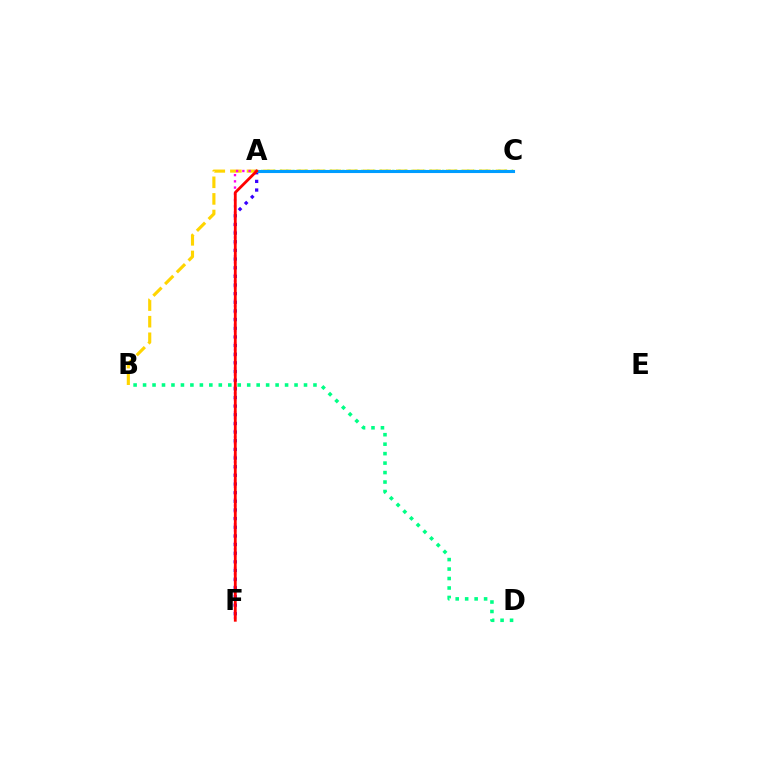{('B', 'C'): [{'color': '#ffd500', 'line_style': 'dashed', 'thickness': 2.25}], ('A', 'F'): [{'color': '#ff00ed', 'line_style': 'dotted', 'thickness': 1.69}, {'color': '#3700ff', 'line_style': 'dotted', 'thickness': 2.35}, {'color': '#ff0000', 'line_style': 'solid', 'thickness': 2.02}], ('A', 'C'): [{'color': '#4fff00', 'line_style': 'dotted', 'thickness': 1.7}, {'color': '#009eff', 'line_style': 'solid', 'thickness': 2.22}], ('B', 'D'): [{'color': '#00ff86', 'line_style': 'dotted', 'thickness': 2.57}]}